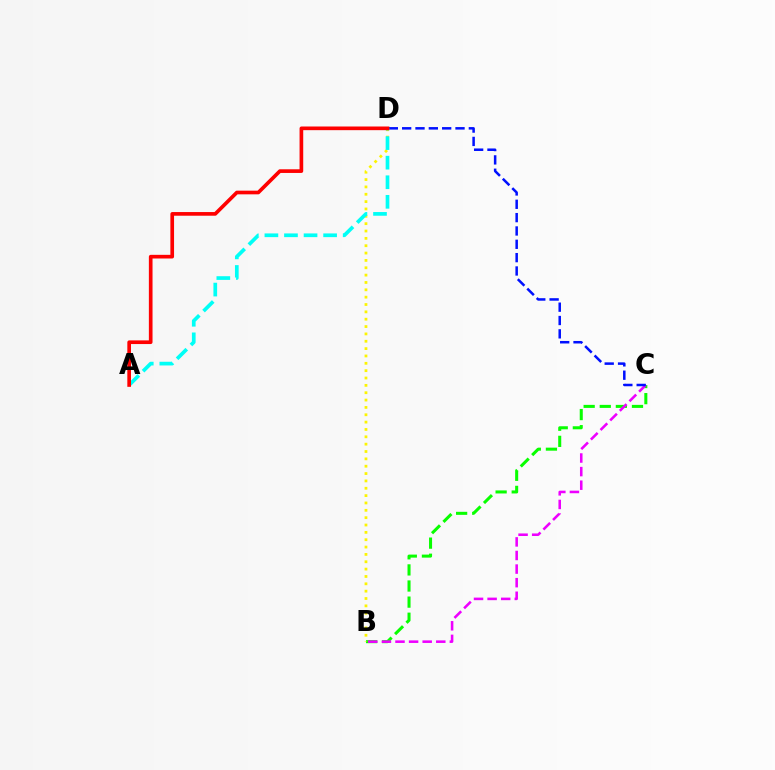{('B', 'C'): [{'color': '#08ff00', 'line_style': 'dashed', 'thickness': 2.19}, {'color': '#ee00ff', 'line_style': 'dashed', 'thickness': 1.85}], ('C', 'D'): [{'color': '#0010ff', 'line_style': 'dashed', 'thickness': 1.81}], ('B', 'D'): [{'color': '#fcf500', 'line_style': 'dotted', 'thickness': 2.0}], ('A', 'D'): [{'color': '#00fff6', 'line_style': 'dashed', 'thickness': 2.66}, {'color': '#ff0000', 'line_style': 'solid', 'thickness': 2.64}]}